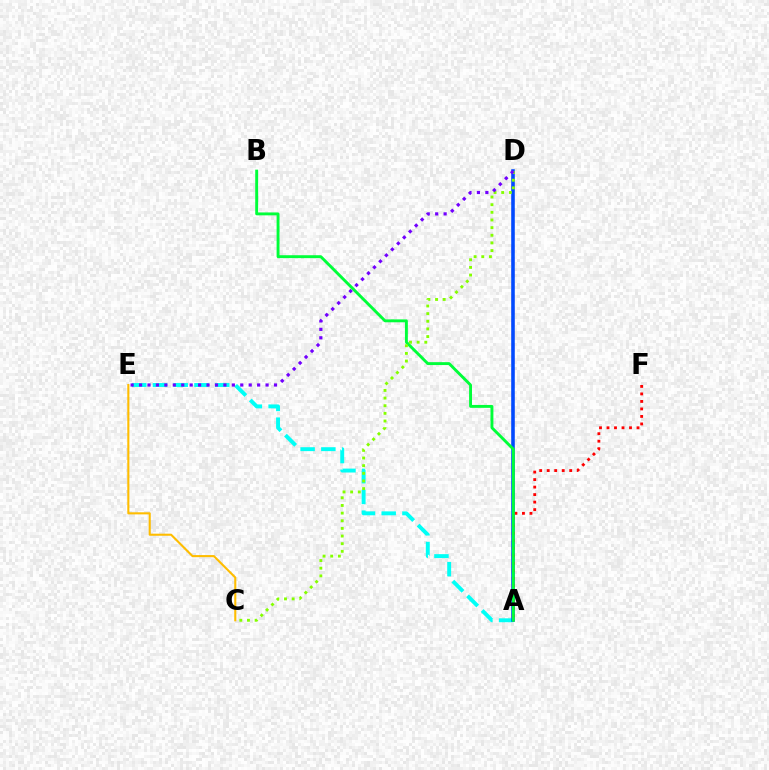{('A', 'E'): [{'color': '#00fff6', 'line_style': 'dashed', 'thickness': 2.82}], ('A', 'D'): [{'color': '#ff00cf', 'line_style': 'dashed', 'thickness': 1.67}, {'color': '#004bff', 'line_style': 'solid', 'thickness': 2.56}], ('A', 'F'): [{'color': '#ff0000', 'line_style': 'dotted', 'thickness': 2.04}], ('A', 'B'): [{'color': '#00ff39', 'line_style': 'solid', 'thickness': 2.09}], ('C', 'D'): [{'color': '#84ff00', 'line_style': 'dotted', 'thickness': 2.08}], ('D', 'E'): [{'color': '#7200ff', 'line_style': 'dotted', 'thickness': 2.29}], ('C', 'E'): [{'color': '#ffbd00', 'line_style': 'solid', 'thickness': 1.5}]}